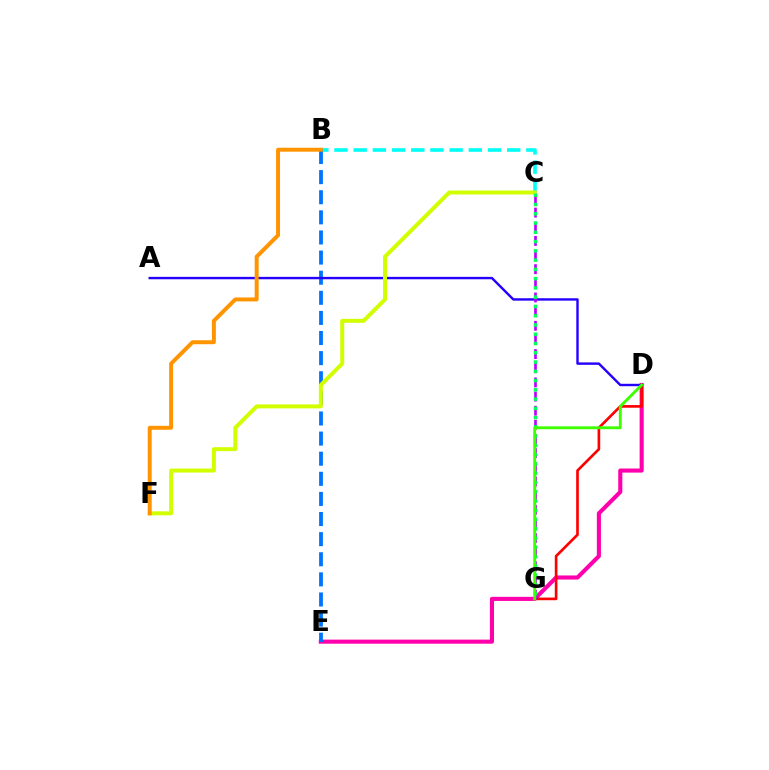{('B', 'C'): [{'color': '#00fff6', 'line_style': 'dashed', 'thickness': 2.61}], ('D', 'E'): [{'color': '#ff00ac', 'line_style': 'solid', 'thickness': 2.95}], ('B', 'E'): [{'color': '#0074ff', 'line_style': 'dashed', 'thickness': 2.73}], ('D', 'G'): [{'color': '#ff0000', 'line_style': 'solid', 'thickness': 1.92}, {'color': '#3dff00', 'line_style': 'solid', 'thickness': 2.08}], ('A', 'D'): [{'color': '#2500ff', 'line_style': 'solid', 'thickness': 1.74}], ('C', 'G'): [{'color': '#b900ff', 'line_style': 'dashed', 'thickness': 1.92}, {'color': '#00ff5c', 'line_style': 'dotted', 'thickness': 2.52}], ('C', 'F'): [{'color': '#d1ff00', 'line_style': 'solid', 'thickness': 2.87}], ('B', 'F'): [{'color': '#ff9400', 'line_style': 'solid', 'thickness': 2.85}]}